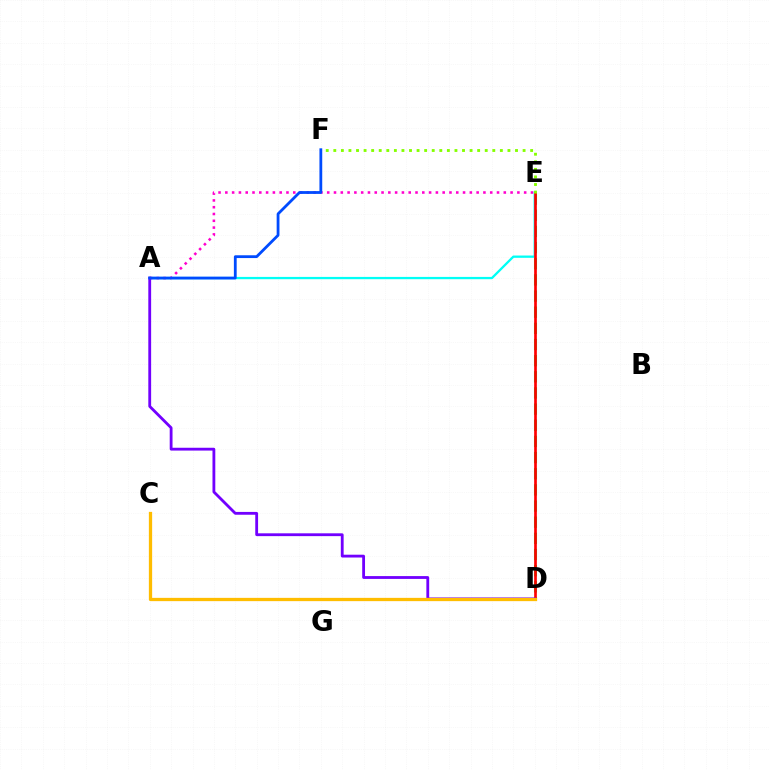{('D', 'E'): [{'color': '#00ff39', 'line_style': 'dashed', 'thickness': 2.19}, {'color': '#ff0000', 'line_style': 'solid', 'thickness': 1.93}], ('A', 'E'): [{'color': '#00fff6', 'line_style': 'solid', 'thickness': 1.65}, {'color': '#ff00cf', 'line_style': 'dotted', 'thickness': 1.85}], ('E', 'F'): [{'color': '#84ff00', 'line_style': 'dotted', 'thickness': 2.06}], ('A', 'D'): [{'color': '#7200ff', 'line_style': 'solid', 'thickness': 2.03}], ('C', 'D'): [{'color': '#ffbd00', 'line_style': 'solid', 'thickness': 2.36}], ('A', 'F'): [{'color': '#004bff', 'line_style': 'solid', 'thickness': 2.01}]}